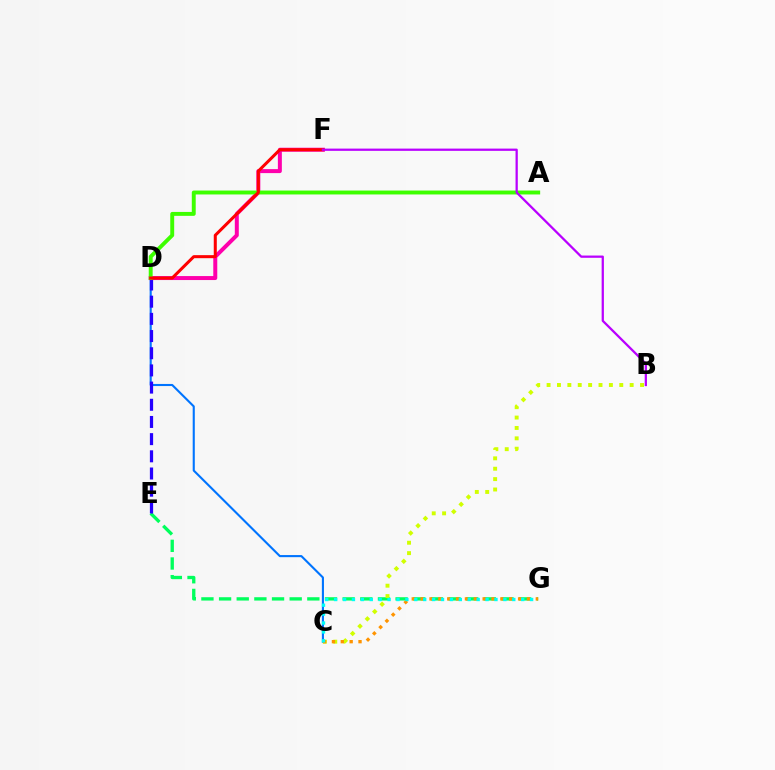{('E', 'G'): [{'color': '#00ff5c', 'line_style': 'dashed', 'thickness': 2.4}], ('C', 'D'): [{'color': '#0074ff', 'line_style': 'solid', 'thickness': 1.51}], ('D', 'E'): [{'color': '#2500ff', 'line_style': 'dashed', 'thickness': 2.33}], ('B', 'C'): [{'color': '#d1ff00', 'line_style': 'dotted', 'thickness': 2.82}], ('D', 'F'): [{'color': '#ff00ac', 'line_style': 'solid', 'thickness': 2.87}, {'color': '#ff0000', 'line_style': 'solid', 'thickness': 2.19}], ('C', 'G'): [{'color': '#ff9400', 'line_style': 'dotted', 'thickness': 2.41}, {'color': '#00fff6', 'line_style': 'dotted', 'thickness': 2.42}], ('A', 'D'): [{'color': '#3dff00', 'line_style': 'solid', 'thickness': 2.82}], ('B', 'F'): [{'color': '#b900ff', 'line_style': 'solid', 'thickness': 1.63}]}